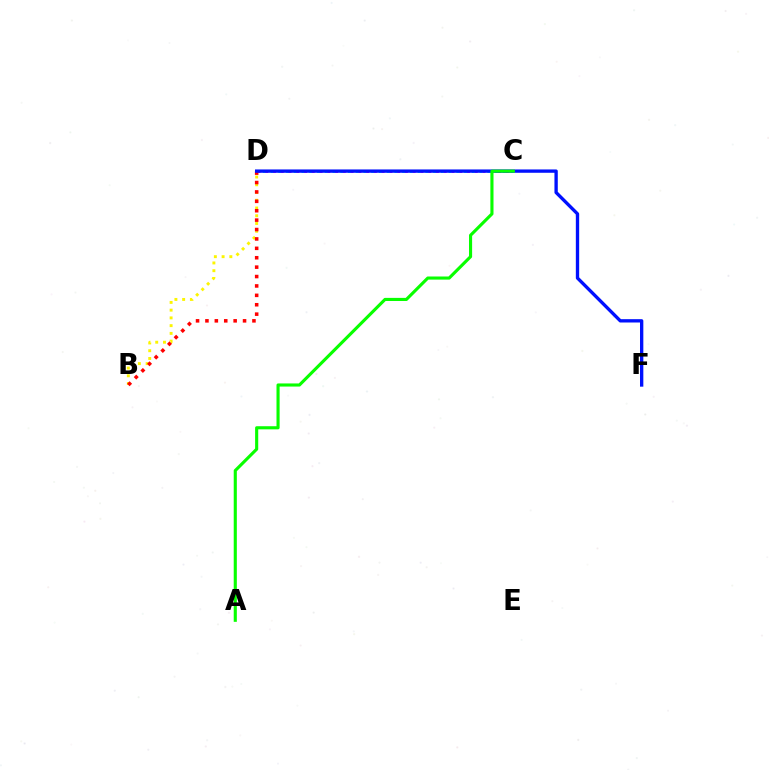{('C', 'D'): [{'color': '#00fff6', 'line_style': 'dotted', 'thickness': 2.1}, {'color': '#ee00ff', 'line_style': 'dotted', 'thickness': 2.11}], ('B', 'D'): [{'color': '#fcf500', 'line_style': 'dotted', 'thickness': 2.1}, {'color': '#ff0000', 'line_style': 'dotted', 'thickness': 2.55}], ('D', 'F'): [{'color': '#0010ff', 'line_style': 'solid', 'thickness': 2.4}], ('A', 'C'): [{'color': '#08ff00', 'line_style': 'solid', 'thickness': 2.24}]}